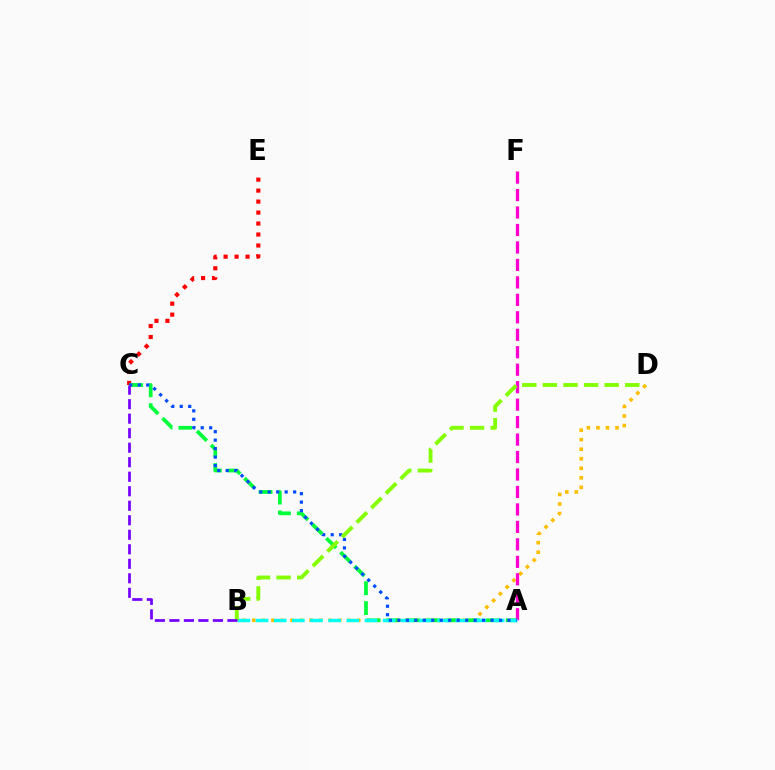{('C', 'E'): [{'color': '#ff0000', 'line_style': 'dotted', 'thickness': 2.98}], ('B', 'D'): [{'color': '#ffbd00', 'line_style': 'dotted', 'thickness': 2.59}, {'color': '#84ff00', 'line_style': 'dashed', 'thickness': 2.8}], ('A', 'C'): [{'color': '#00ff39', 'line_style': 'dashed', 'thickness': 2.7}, {'color': '#004bff', 'line_style': 'dotted', 'thickness': 2.3}], ('A', 'F'): [{'color': '#ff00cf', 'line_style': 'dashed', 'thickness': 2.37}], ('A', 'B'): [{'color': '#00fff6', 'line_style': 'dashed', 'thickness': 2.47}], ('B', 'C'): [{'color': '#7200ff', 'line_style': 'dashed', 'thickness': 1.97}]}